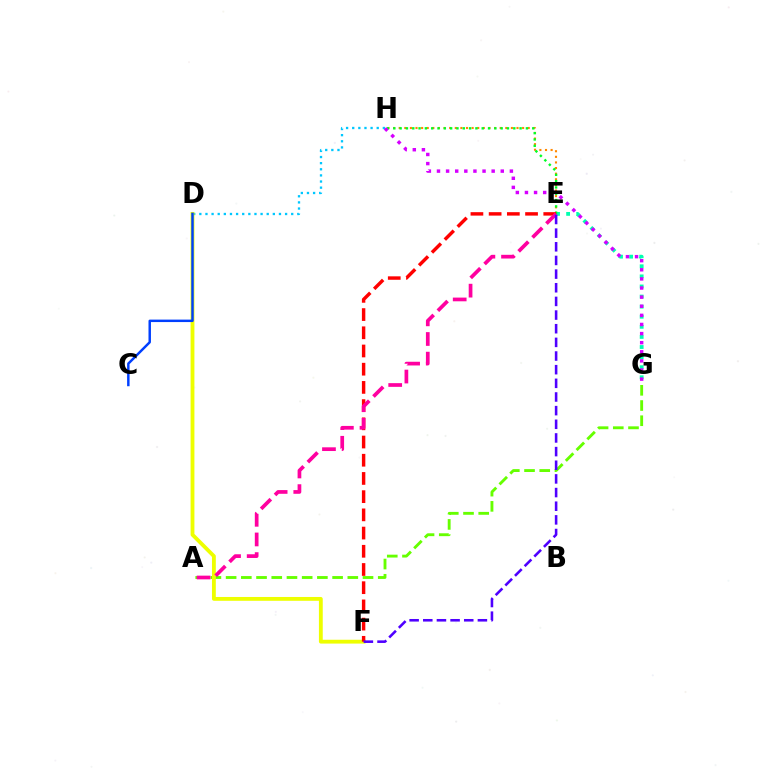{('D', 'H'): [{'color': '#00c7ff', 'line_style': 'dotted', 'thickness': 1.66}], ('E', 'H'): [{'color': '#ff8800', 'line_style': 'dotted', 'thickness': 1.52}, {'color': '#00ff27', 'line_style': 'dotted', 'thickness': 1.72}], ('E', 'G'): [{'color': '#00ffaf', 'line_style': 'dotted', 'thickness': 2.74}], ('A', 'G'): [{'color': '#66ff00', 'line_style': 'dashed', 'thickness': 2.07}], ('G', 'H'): [{'color': '#d600ff', 'line_style': 'dotted', 'thickness': 2.48}], ('D', 'F'): [{'color': '#eeff00', 'line_style': 'solid', 'thickness': 2.76}], ('E', 'F'): [{'color': '#ff0000', 'line_style': 'dashed', 'thickness': 2.47}, {'color': '#4f00ff', 'line_style': 'dashed', 'thickness': 1.85}], ('C', 'D'): [{'color': '#003fff', 'line_style': 'solid', 'thickness': 1.77}], ('A', 'E'): [{'color': '#ff00a0', 'line_style': 'dashed', 'thickness': 2.67}]}